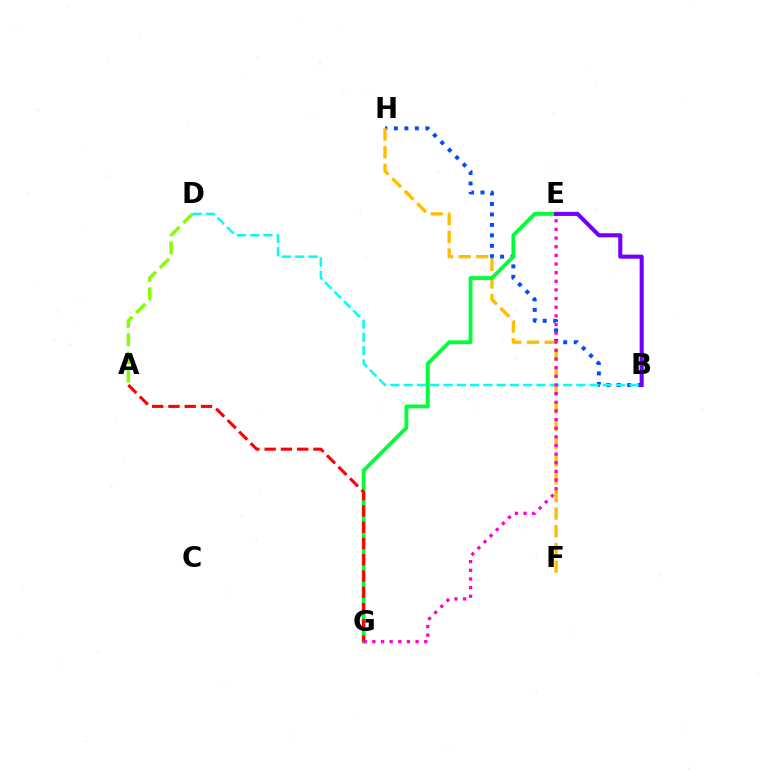{('B', 'H'): [{'color': '#004bff', 'line_style': 'dotted', 'thickness': 2.85}], ('F', 'H'): [{'color': '#ffbd00', 'line_style': 'dashed', 'thickness': 2.4}], ('A', 'D'): [{'color': '#84ff00', 'line_style': 'dashed', 'thickness': 2.48}], ('E', 'G'): [{'color': '#00ff39', 'line_style': 'solid', 'thickness': 2.76}, {'color': '#ff00cf', 'line_style': 'dotted', 'thickness': 2.35}], ('B', 'D'): [{'color': '#00fff6', 'line_style': 'dashed', 'thickness': 1.8}], ('B', 'E'): [{'color': '#7200ff', 'line_style': 'solid', 'thickness': 2.93}], ('A', 'G'): [{'color': '#ff0000', 'line_style': 'dashed', 'thickness': 2.21}]}